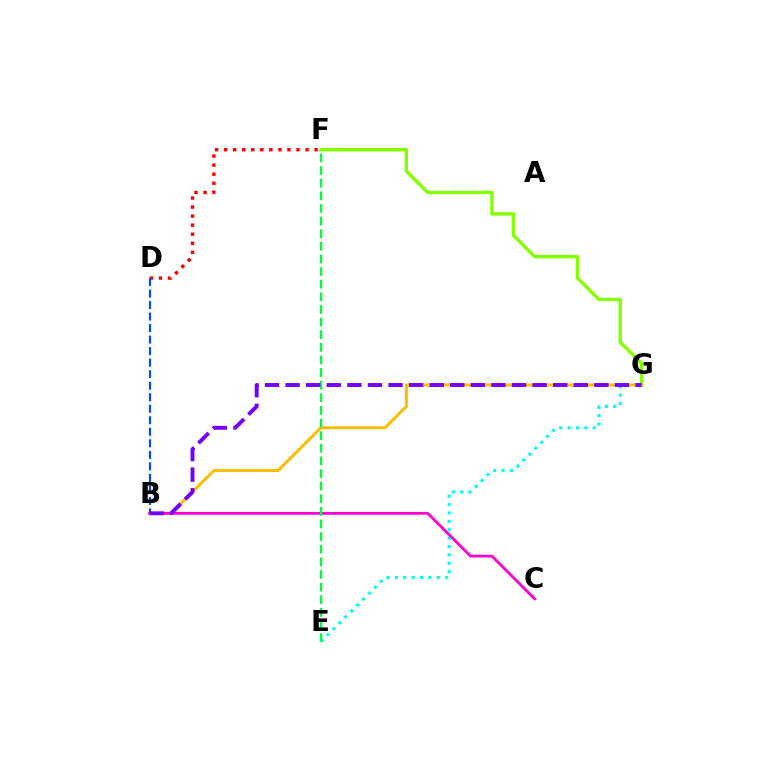{('D', 'F'): [{'color': '#ff0000', 'line_style': 'dotted', 'thickness': 2.46}], ('F', 'G'): [{'color': '#84ff00', 'line_style': 'solid', 'thickness': 2.44}], ('E', 'G'): [{'color': '#00fff6', 'line_style': 'dotted', 'thickness': 2.28}], ('B', 'G'): [{'color': '#ffbd00', 'line_style': 'solid', 'thickness': 2.16}, {'color': '#7200ff', 'line_style': 'dashed', 'thickness': 2.8}], ('B', 'C'): [{'color': '#ff00cf', 'line_style': 'solid', 'thickness': 2.0}], ('E', 'F'): [{'color': '#00ff39', 'line_style': 'dashed', 'thickness': 1.71}], ('B', 'D'): [{'color': '#004bff', 'line_style': 'dashed', 'thickness': 1.57}]}